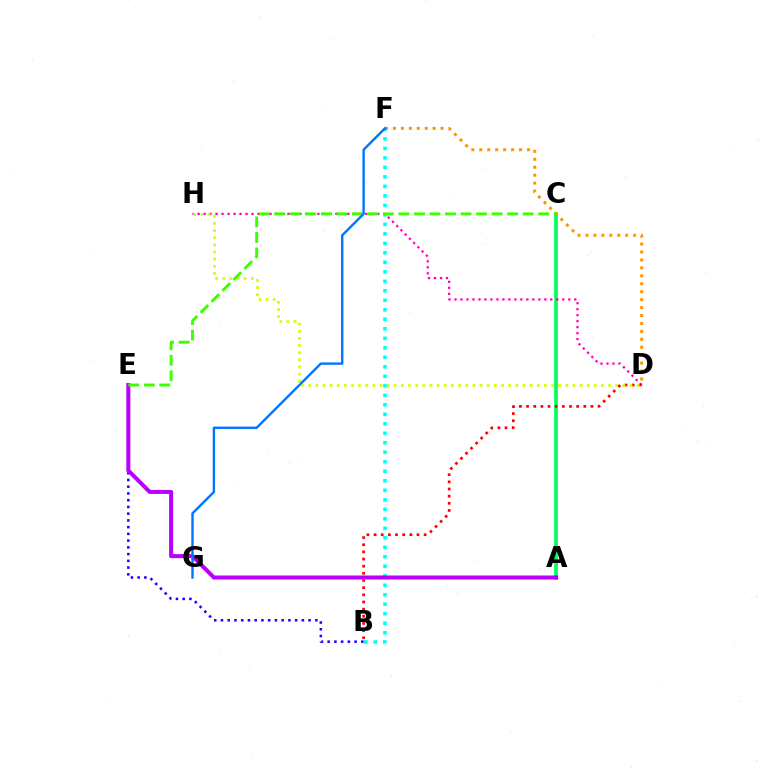{('B', 'F'): [{'color': '#00fff6', 'line_style': 'dotted', 'thickness': 2.58}], ('A', 'C'): [{'color': '#00ff5c', 'line_style': 'solid', 'thickness': 2.66}], ('D', 'F'): [{'color': '#ff9400', 'line_style': 'dotted', 'thickness': 2.16}], ('D', 'H'): [{'color': '#ff00ac', 'line_style': 'dotted', 'thickness': 1.63}, {'color': '#d1ff00', 'line_style': 'dotted', 'thickness': 1.94}], ('B', 'D'): [{'color': '#ff0000', 'line_style': 'dotted', 'thickness': 1.94}], ('B', 'E'): [{'color': '#2500ff', 'line_style': 'dotted', 'thickness': 1.83}], ('A', 'E'): [{'color': '#b900ff', 'line_style': 'solid', 'thickness': 2.91}], ('C', 'E'): [{'color': '#3dff00', 'line_style': 'dashed', 'thickness': 2.11}], ('F', 'G'): [{'color': '#0074ff', 'line_style': 'solid', 'thickness': 1.71}]}